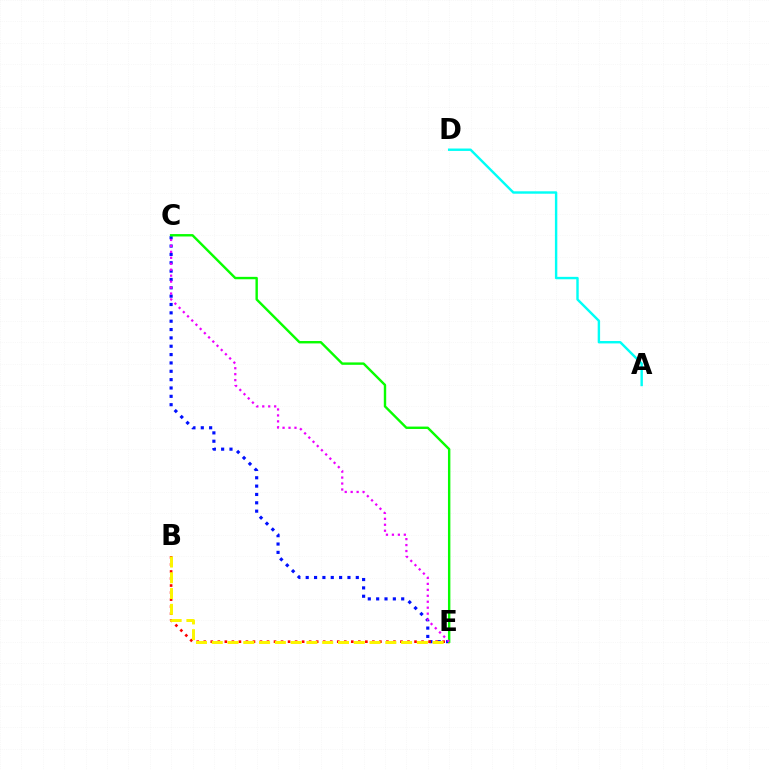{('C', 'E'): [{'color': '#0010ff', 'line_style': 'dotted', 'thickness': 2.27}, {'color': '#08ff00', 'line_style': 'solid', 'thickness': 1.73}, {'color': '#ee00ff', 'line_style': 'dotted', 'thickness': 1.62}], ('B', 'E'): [{'color': '#ff0000', 'line_style': 'dotted', 'thickness': 1.91}, {'color': '#fcf500', 'line_style': 'dashed', 'thickness': 2.14}], ('A', 'D'): [{'color': '#00fff6', 'line_style': 'solid', 'thickness': 1.74}]}